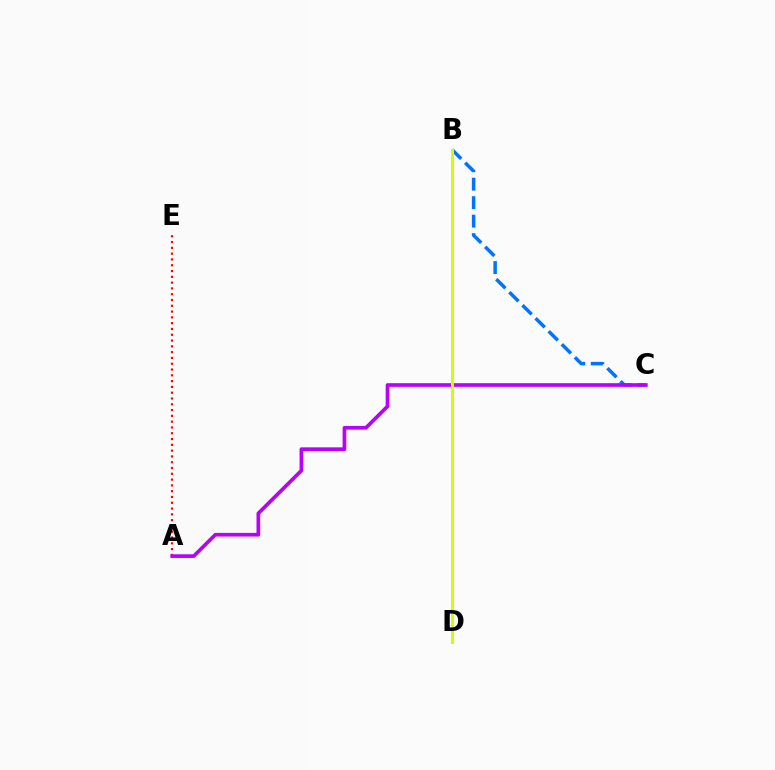{('B', 'D'): [{'color': '#00ff5c', 'line_style': 'solid', 'thickness': 2.13}, {'color': '#d1ff00', 'line_style': 'solid', 'thickness': 2.14}], ('A', 'E'): [{'color': '#ff0000', 'line_style': 'dotted', 'thickness': 1.57}], ('B', 'C'): [{'color': '#0074ff', 'line_style': 'dashed', 'thickness': 2.51}], ('A', 'C'): [{'color': '#b900ff', 'line_style': 'solid', 'thickness': 2.64}]}